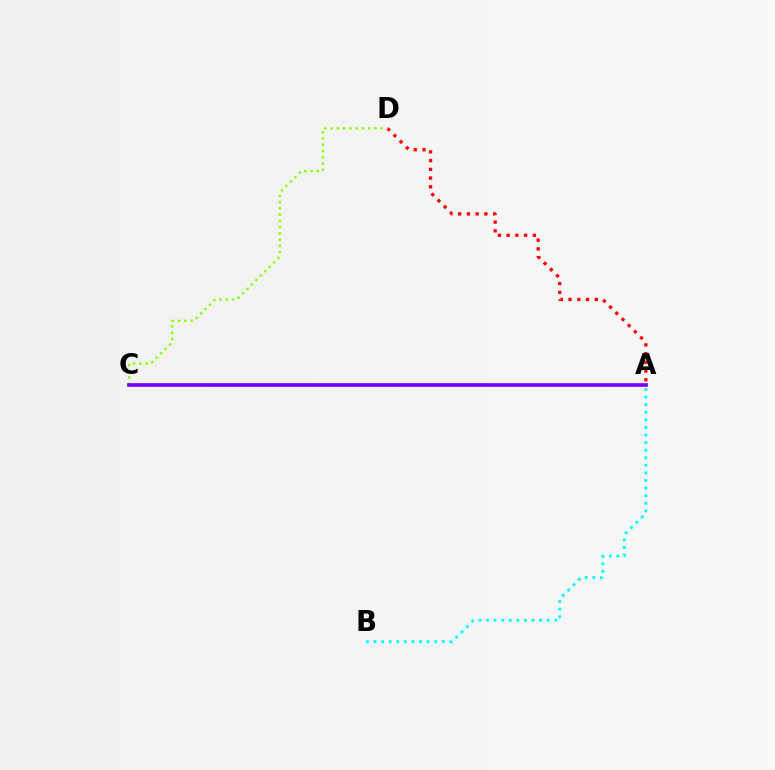{('A', 'D'): [{'color': '#ff0000', 'line_style': 'dotted', 'thickness': 2.37}], ('C', 'D'): [{'color': '#84ff00', 'line_style': 'dotted', 'thickness': 1.7}], ('A', 'C'): [{'color': '#7200ff', 'line_style': 'solid', 'thickness': 2.63}], ('A', 'B'): [{'color': '#00fff6', 'line_style': 'dotted', 'thickness': 2.06}]}